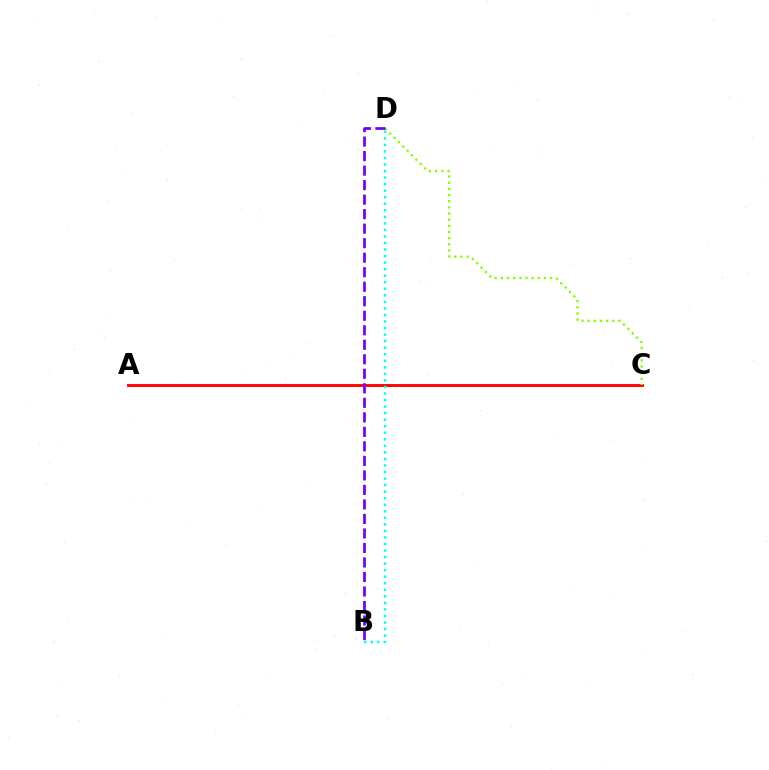{('A', 'C'): [{'color': '#ff0000', 'line_style': 'solid', 'thickness': 2.07}], ('C', 'D'): [{'color': '#84ff00', 'line_style': 'dotted', 'thickness': 1.67}], ('B', 'D'): [{'color': '#00fff6', 'line_style': 'dotted', 'thickness': 1.78}, {'color': '#7200ff', 'line_style': 'dashed', 'thickness': 1.97}]}